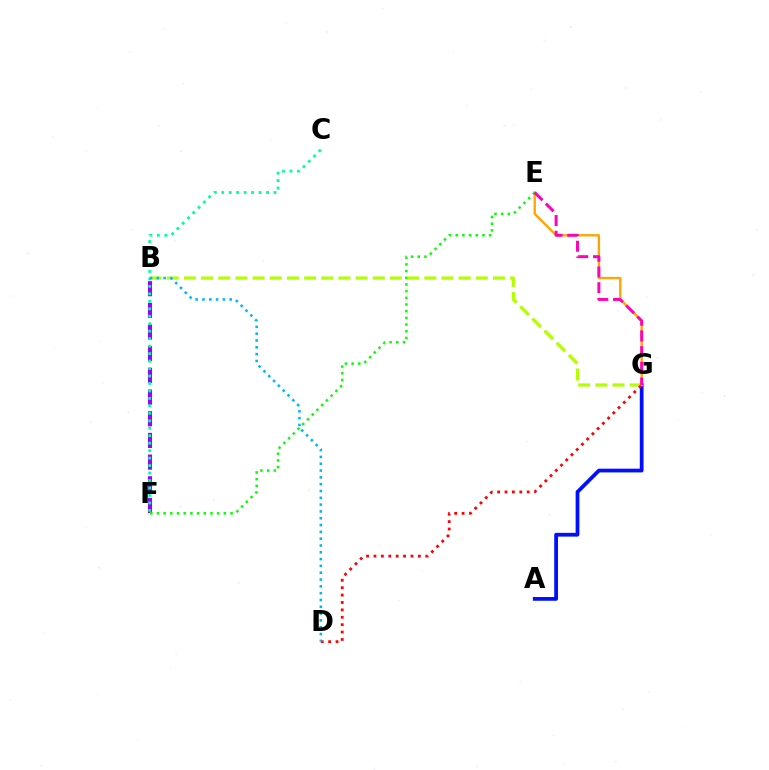{('B', 'F'): [{'color': '#9b00ff', 'line_style': 'dashed', 'thickness': 2.94}], ('A', 'G'): [{'color': '#0010ff', 'line_style': 'solid', 'thickness': 2.7}], ('E', 'G'): [{'color': '#ffa500', 'line_style': 'solid', 'thickness': 1.7}, {'color': '#ff00bd', 'line_style': 'dashed', 'thickness': 2.13}], ('E', 'F'): [{'color': '#08ff00', 'line_style': 'dotted', 'thickness': 1.82}], ('B', 'G'): [{'color': '#b3ff00', 'line_style': 'dashed', 'thickness': 2.33}], ('D', 'G'): [{'color': '#ff0000', 'line_style': 'dotted', 'thickness': 2.01}], ('C', 'F'): [{'color': '#00ff9d', 'line_style': 'dotted', 'thickness': 2.03}], ('B', 'D'): [{'color': '#00b5ff', 'line_style': 'dotted', 'thickness': 1.85}]}